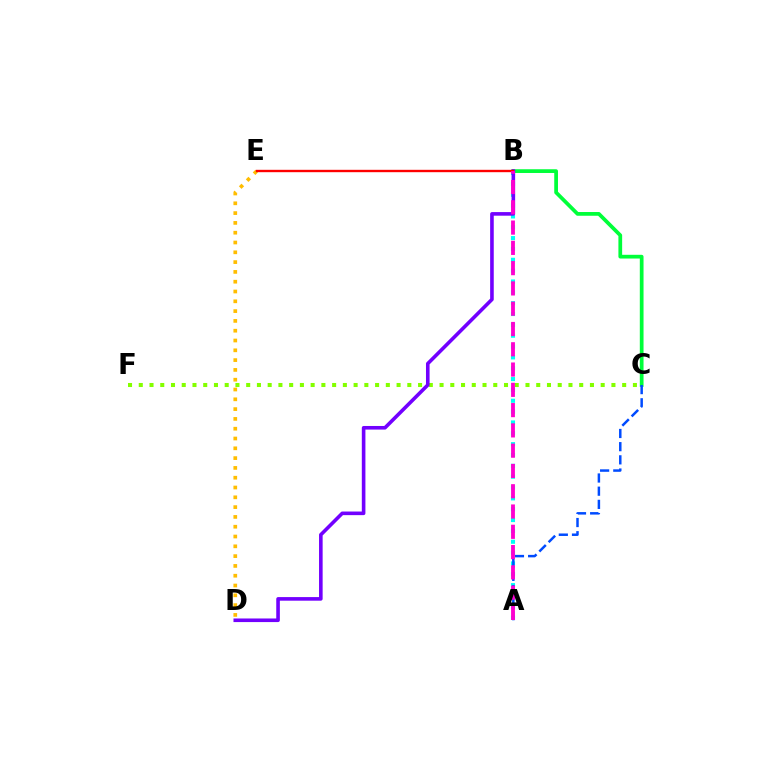{('B', 'C'): [{'color': '#00ff39', 'line_style': 'solid', 'thickness': 2.69}], ('C', 'F'): [{'color': '#84ff00', 'line_style': 'dotted', 'thickness': 2.92}], ('A', 'B'): [{'color': '#00fff6', 'line_style': 'dotted', 'thickness': 2.95}, {'color': '#ff00cf', 'line_style': 'dashed', 'thickness': 2.76}], ('D', 'E'): [{'color': '#ffbd00', 'line_style': 'dotted', 'thickness': 2.66}], ('A', 'C'): [{'color': '#004bff', 'line_style': 'dashed', 'thickness': 1.79}], ('B', 'D'): [{'color': '#7200ff', 'line_style': 'solid', 'thickness': 2.59}], ('B', 'E'): [{'color': '#ff0000', 'line_style': 'solid', 'thickness': 1.71}]}